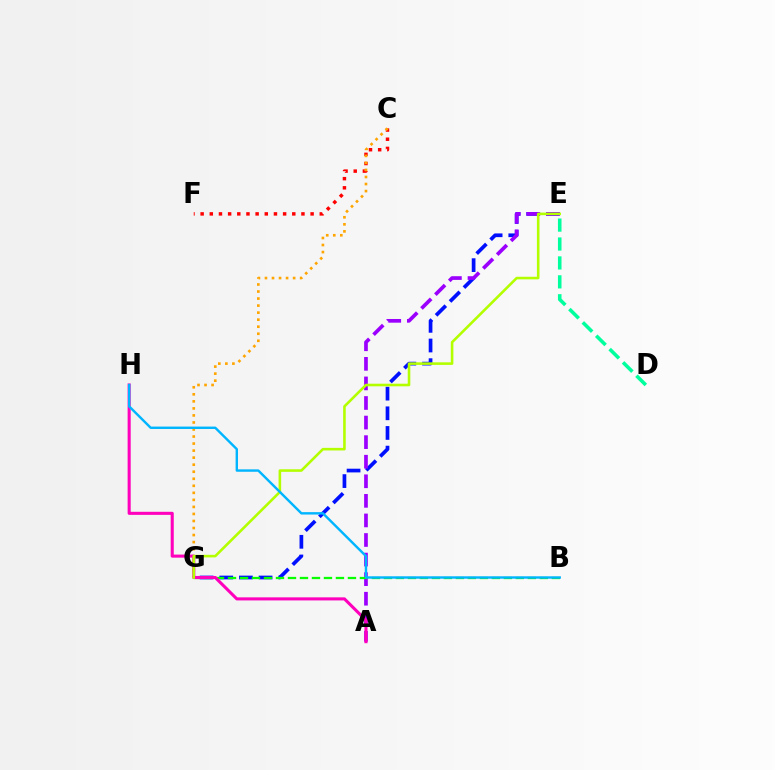{('E', 'G'): [{'color': '#0010ff', 'line_style': 'dashed', 'thickness': 2.67}, {'color': '#b3ff00', 'line_style': 'solid', 'thickness': 1.87}], ('D', 'E'): [{'color': '#00ff9d', 'line_style': 'dashed', 'thickness': 2.57}], ('A', 'E'): [{'color': '#9b00ff', 'line_style': 'dashed', 'thickness': 2.66}], ('C', 'F'): [{'color': '#ff0000', 'line_style': 'dotted', 'thickness': 2.49}], ('C', 'G'): [{'color': '#ffa500', 'line_style': 'dotted', 'thickness': 1.91}], ('B', 'G'): [{'color': '#08ff00', 'line_style': 'dashed', 'thickness': 1.63}], ('A', 'H'): [{'color': '#ff00bd', 'line_style': 'solid', 'thickness': 2.21}], ('B', 'H'): [{'color': '#00b5ff', 'line_style': 'solid', 'thickness': 1.73}]}